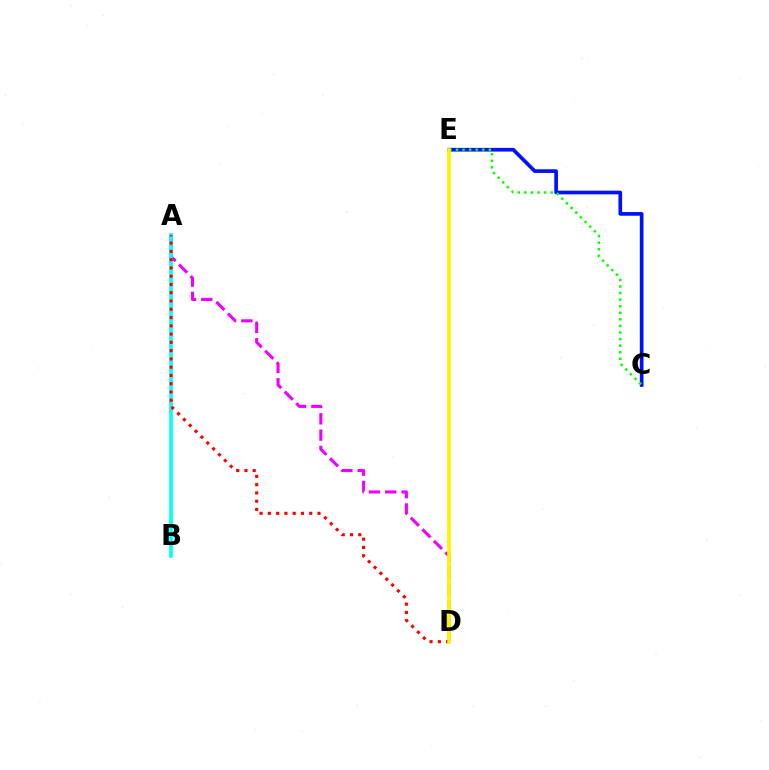{('C', 'E'): [{'color': '#0010ff', 'line_style': 'solid', 'thickness': 2.65}, {'color': '#08ff00', 'line_style': 'dotted', 'thickness': 1.79}], ('A', 'D'): [{'color': '#ee00ff', 'line_style': 'dashed', 'thickness': 2.22}, {'color': '#ff0000', 'line_style': 'dotted', 'thickness': 2.25}], ('A', 'B'): [{'color': '#00fff6', 'line_style': 'solid', 'thickness': 2.61}], ('D', 'E'): [{'color': '#fcf500', 'line_style': 'solid', 'thickness': 2.64}]}